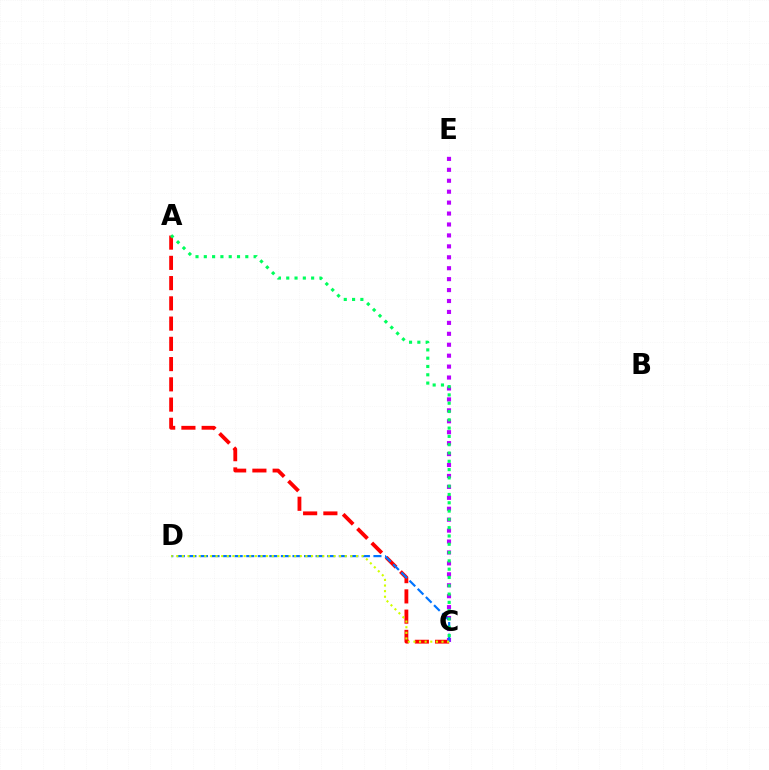{('A', 'C'): [{'color': '#ff0000', 'line_style': 'dashed', 'thickness': 2.75}, {'color': '#00ff5c', 'line_style': 'dotted', 'thickness': 2.25}], ('C', 'E'): [{'color': '#b900ff', 'line_style': 'dotted', 'thickness': 2.97}], ('C', 'D'): [{'color': '#0074ff', 'line_style': 'dashed', 'thickness': 1.57}, {'color': '#d1ff00', 'line_style': 'dotted', 'thickness': 1.53}]}